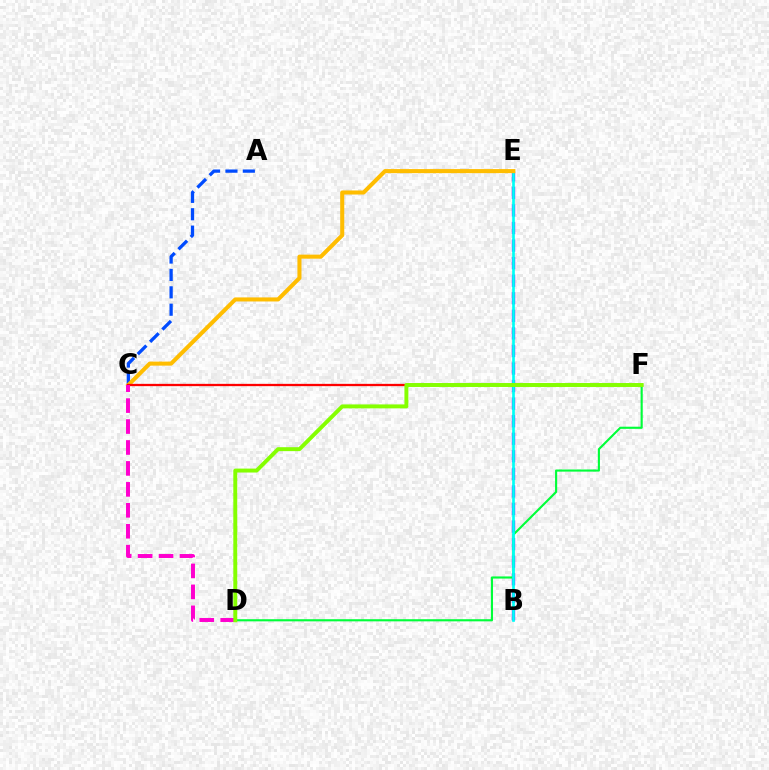{('B', 'E'): [{'color': '#7200ff', 'line_style': 'dashed', 'thickness': 2.39}, {'color': '#00fff6', 'line_style': 'solid', 'thickness': 1.93}], ('D', 'F'): [{'color': '#00ff39', 'line_style': 'solid', 'thickness': 1.53}, {'color': '#84ff00', 'line_style': 'solid', 'thickness': 2.84}], ('A', 'C'): [{'color': '#004bff', 'line_style': 'dashed', 'thickness': 2.36}], ('C', 'E'): [{'color': '#ffbd00', 'line_style': 'solid', 'thickness': 2.92}], ('C', 'F'): [{'color': '#ff0000', 'line_style': 'solid', 'thickness': 1.65}], ('C', 'D'): [{'color': '#ff00cf', 'line_style': 'dashed', 'thickness': 2.84}]}